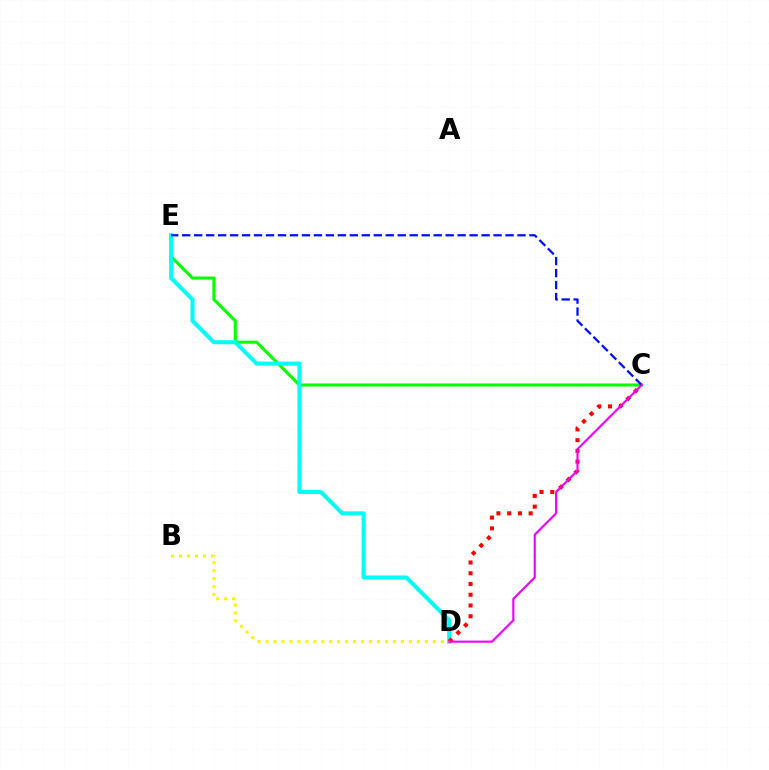{('C', 'E'): [{'color': '#08ff00', 'line_style': 'solid', 'thickness': 2.21}, {'color': '#0010ff', 'line_style': 'dashed', 'thickness': 1.63}], ('D', 'E'): [{'color': '#00fff6', 'line_style': 'solid', 'thickness': 2.91}], ('C', 'D'): [{'color': '#ff0000', 'line_style': 'dotted', 'thickness': 2.92}, {'color': '#ee00ff', 'line_style': 'solid', 'thickness': 1.55}], ('B', 'D'): [{'color': '#fcf500', 'line_style': 'dotted', 'thickness': 2.17}]}